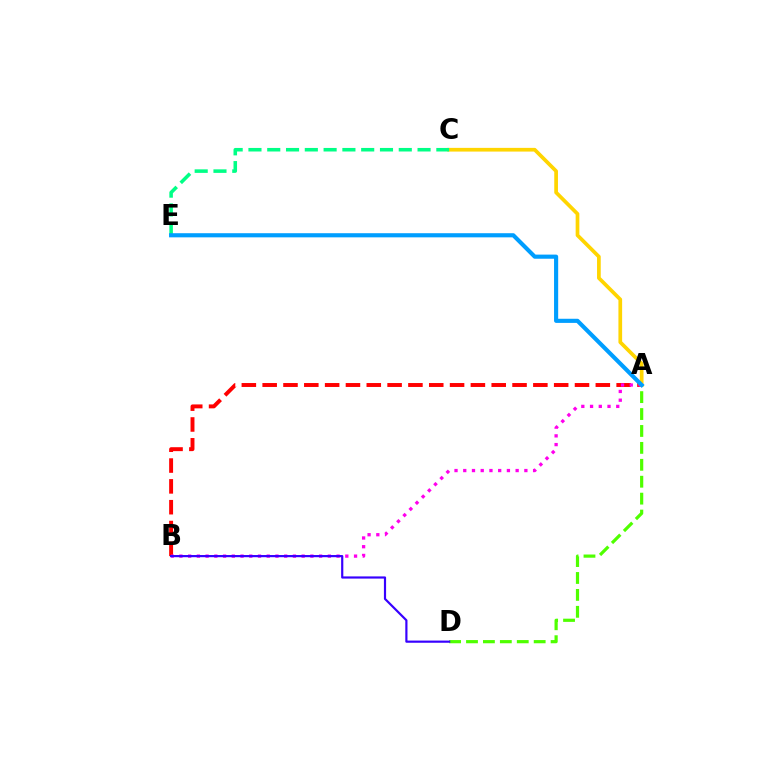{('A', 'B'): [{'color': '#ff0000', 'line_style': 'dashed', 'thickness': 2.83}, {'color': '#ff00ed', 'line_style': 'dotted', 'thickness': 2.37}], ('A', 'C'): [{'color': '#ffd500', 'line_style': 'solid', 'thickness': 2.67}], ('A', 'D'): [{'color': '#4fff00', 'line_style': 'dashed', 'thickness': 2.3}], ('C', 'E'): [{'color': '#00ff86', 'line_style': 'dashed', 'thickness': 2.55}], ('B', 'D'): [{'color': '#3700ff', 'line_style': 'solid', 'thickness': 1.57}], ('A', 'E'): [{'color': '#009eff', 'line_style': 'solid', 'thickness': 2.98}]}